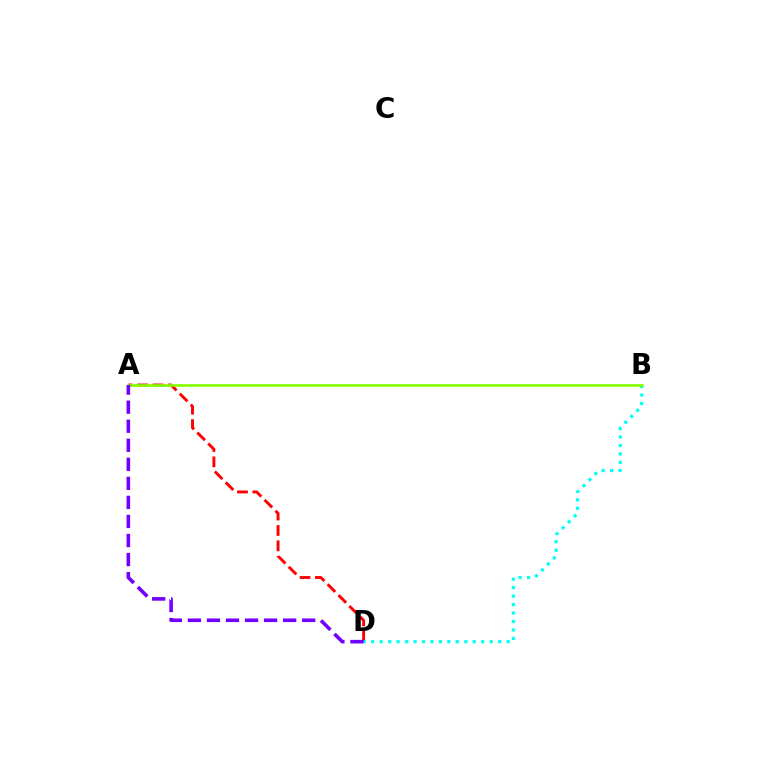{('A', 'D'): [{'color': '#ff0000', 'line_style': 'dashed', 'thickness': 2.09}, {'color': '#7200ff', 'line_style': 'dashed', 'thickness': 2.59}], ('B', 'D'): [{'color': '#00fff6', 'line_style': 'dotted', 'thickness': 2.3}], ('A', 'B'): [{'color': '#84ff00', 'line_style': 'solid', 'thickness': 1.92}]}